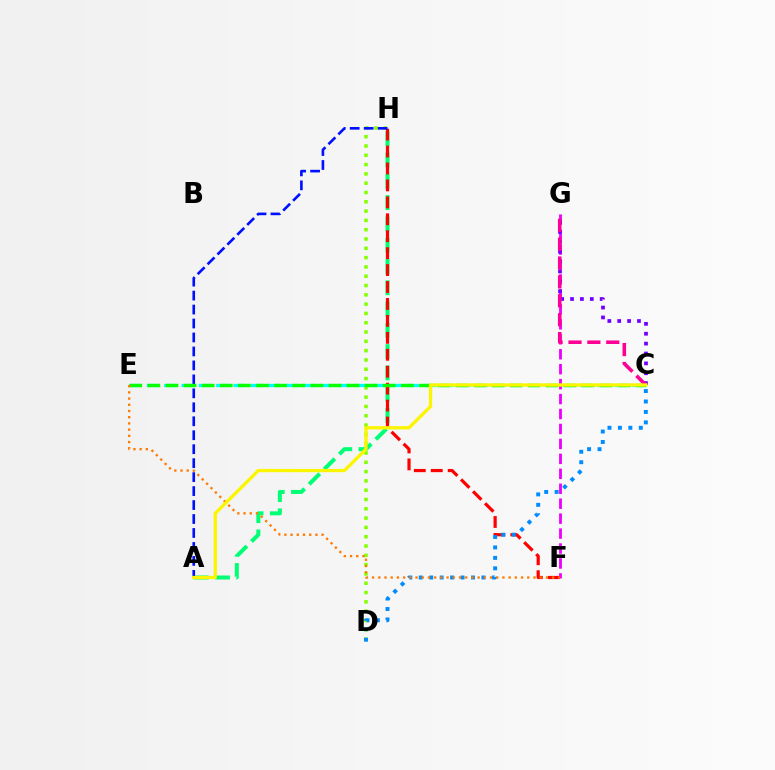{('D', 'H'): [{'color': '#84ff00', 'line_style': 'dotted', 'thickness': 2.53}], ('F', 'G'): [{'color': '#ee00ff', 'line_style': 'dashed', 'thickness': 2.03}], ('C', 'E'): [{'color': '#00fff6', 'line_style': 'dashed', 'thickness': 2.35}, {'color': '#08ff00', 'line_style': 'dashed', 'thickness': 2.46}], ('A', 'H'): [{'color': '#00ff74', 'line_style': 'dashed', 'thickness': 2.89}, {'color': '#0010ff', 'line_style': 'dashed', 'thickness': 1.9}], ('F', 'H'): [{'color': '#ff0000', 'line_style': 'dashed', 'thickness': 2.3}], ('C', 'G'): [{'color': '#7200ff', 'line_style': 'dotted', 'thickness': 2.68}, {'color': '#ff0094', 'line_style': 'dashed', 'thickness': 2.57}], ('C', 'D'): [{'color': '#008cff', 'line_style': 'dotted', 'thickness': 2.84}], ('E', 'F'): [{'color': '#ff7c00', 'line_style': 'dotted', 'thickness': 1.69}], ('A', 'C'): [{'color': '#fcf500', 'line_style': 'solid', 'thickness': 2.36}]}